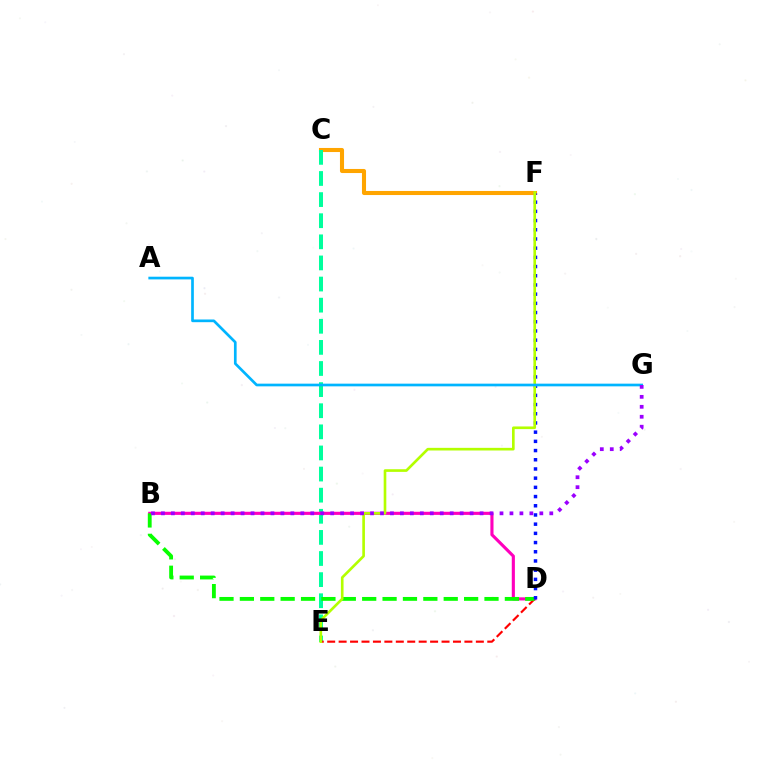{('C', 'F'): [{'color': '#ffa500', 'line_style': 'solid', 'thickness': 2.94}], ('C', 'E'): [{'color': '#00ff9d', 'line_style': 'dashed', 'thickness': 2.87}], ('B', 'D'): [{'color': '#ff00bd', 'line_style': 'solid', 'thickness': 2.25}, {'color': '#08ff00', 'line_style': 'dashed', 'thickness': 2.77}], ('D', 'E'): [{'color': '#ff0000', 'line_style': 'dashed', 'thickness': 1.55}], ('D', 'F'): [{'color': '#0010ff', 'line_style': 'dotted', 'thickness': 2.5}], ('E', 'F'): [{'color': '#b3ff00', 'line_style': 'solid', 'thickness': 1.91}], ('A', 'G'): [{'color': '#00b5ff', 'line_style': 'solid', 'thickness': 1.94}], ('B', 'G'): [{'color': '#9b00ff', 'line_style': 'dotted', 'thickness': 2.71}]}